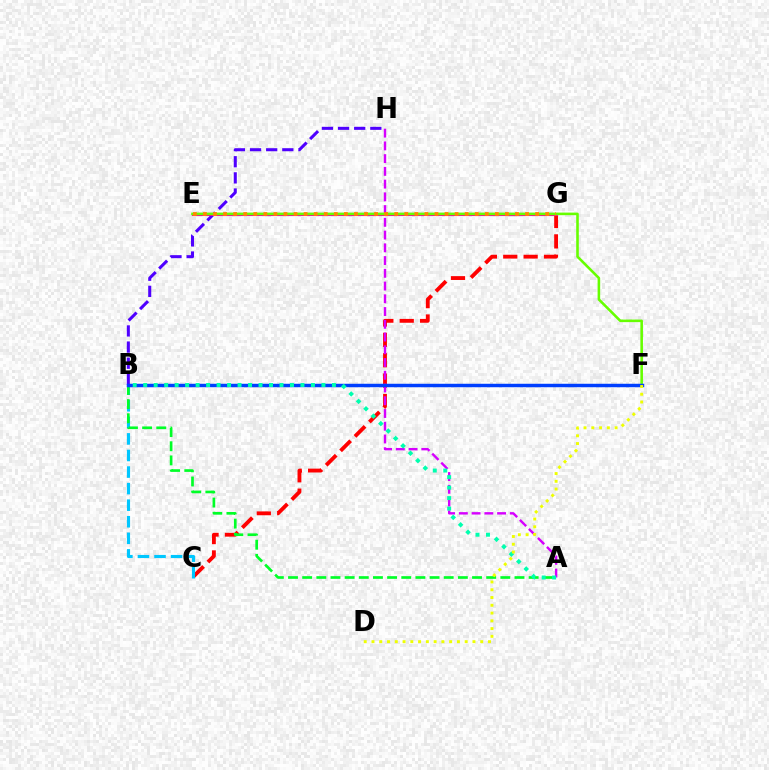{('C', 'G'): [{'color': '#ff0000', 'line_style': 'dashed', 'thickness': 2.77}], ('A', 'H'): [{'color': '#d600ff', 'line_style': 'dashed', 'thickness': 1.73}], ('B', 'H'): [{'color': '#4f00ff', 'line_style': 'dashed', 'thickness': 2.19}], ('B', 'C'): [{'color': '#00c7ff', 'line_style': 'dashed', 'thickness': 2.25}], ('A', 'B'): [{'color': '#00ff27', 'line_style': 'dashed', 'thickness': 1.92}, {'color': '#00ffaf', 'line_style': 'dotted', 'thickness': 2.85}], ('E', 'G'): [{'color': '#ff00a0', 'line_style': 'solid', 'thickness': 2.26}, {'color': '#ff8800', 'line_style': 'dotted', 'thickness': 2.73}], ('E', 'F'): [{'color': '#66ff00', 'line_style': 'solid', 'thickness': 1.86}], ('B', 'F'): [{'color': '#003fff', 'line_style': 'solid', 'thickness': 2.49}], ('D', 'F'): [{'color': '#eeff00', 'line_style': 'dotted', 'thickness': 2.11}]}